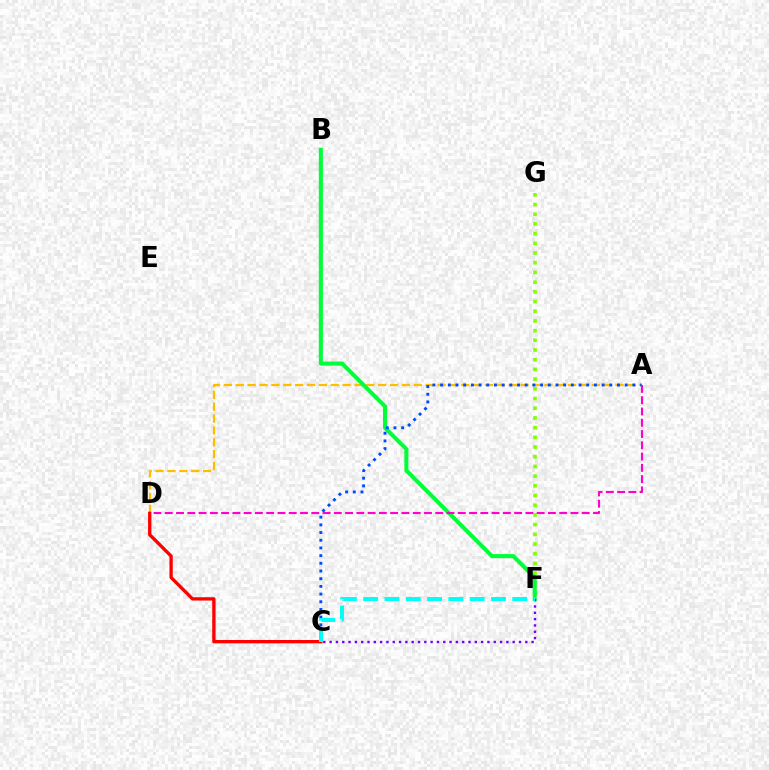{('F', 'G'): [{'color': '#84ff00', 'line_style': 'dotted', 'thickness': 2.64}], ('A', 'D'): [{'color': '#ffbd00', 'line_style': 'dashed', 'thickness': 1.61}, {'color': '#ff00cf', 'line_style': 'dashed', 'thickness': 1.53}], ('B', 'F'): [{'color': '#00ff39', 'line_style': 'solid', 'thickness': 2.92}], ('A', 'C'): [{'color': '#004bff', 'line_style': 'dotted', 'thickness': 2.09}], ('C', 'F'): [{'color': '#7200ff', 'line_style': 'dotted', 'thickness': 1.72}, {'color': '#00fff6', 'line_style': 'dashed', 'thickness': 2.89}], ('C', 'D'): [{'color': '#ff0000', 'line_style': 'solid', 'thickness': 2.4}]}